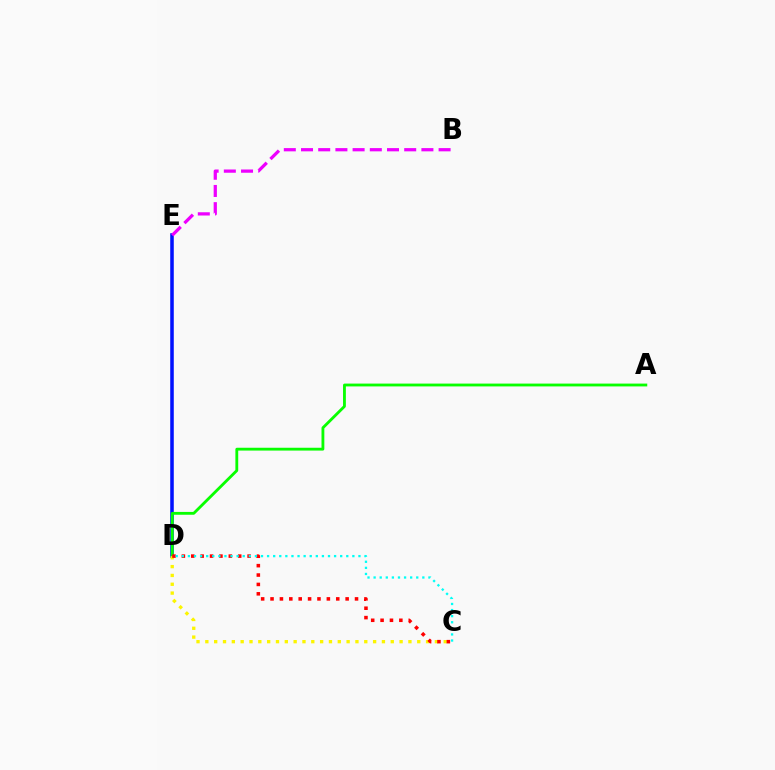{('D', 'E'): [{'color': '#0010ff', 'line_style': 'solid', 'thickness': 2.55}], ('A', 'D'): [{'color': '#08ff00', 'line_style': 'solid', 'thickness': 2.04}], ('C', 'D'): [{'color': '#fcf500', 'line_style': 'dotted', 'thickness': 2.4}, {'color': '#ff0000', 'line_style': 'dotted', 'thickness': 2.55}, {'color': '#00fff6', 'line_style': 'dotted', 'thickness': 1.65}], ('B', 'E'): [{'color': '#ee00ff', 'line_style': 'dashed', 'thickness': 2.34}]}